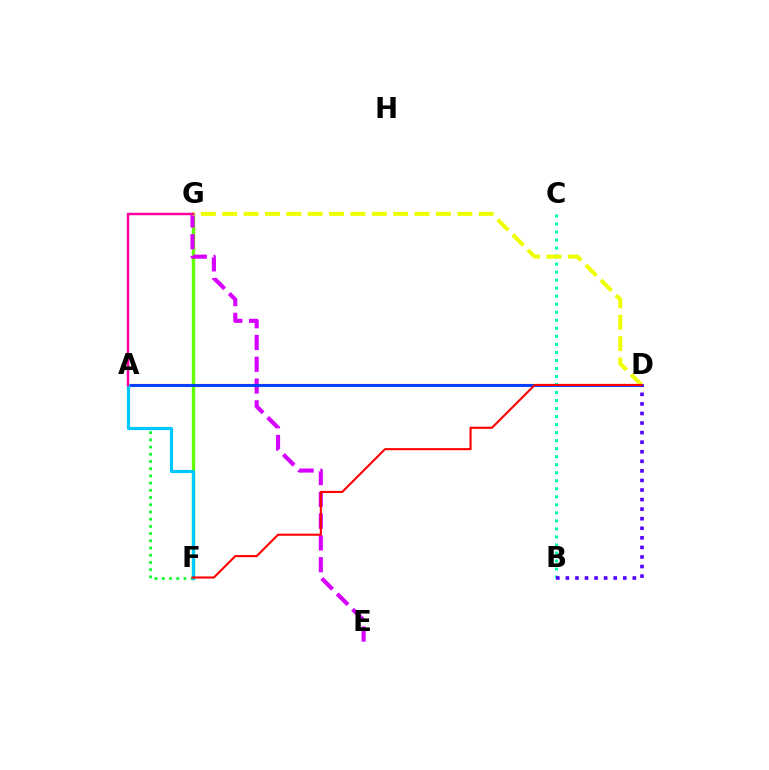{('F', 'G'): [{'color': '#66ff00', 'line_style': 'solid', 'thickness': 2.44}], ('A', 'F'): [{'color': '#00ff27', 'line_style': 'dotted', 'thickness': 1.96}, {'color': '#00c7ff', 'line_style': 'solid', 'thickness': 2.3}], ('E', 'G'): [{'color': '#d600ff', 'line_style': 'dashed', 'thickness': 2.96}], ('A', 'D'): [{'color': '#ff8800', 'line_style': 'solid', 'thickness': 1.6}, {'color': '#003fff', 'line_style': 'solid', 'thickness': 2.09}], ('B', 'C'): [{'color': '#00ffaf', 'line_style': 'dotted', 'thickness': 2.18}], ('D', 'G'): [{'color': '#eeff00', 'line_style': 'dashed', 'thickness': 2.9}], ('B', 'D'): [{'color': '#4f00ff', 'line_style': 'dotted', 'thickness': 2.6}], ('A', 'G'): [{'color': '#ff00a0', 'line_style': 'solid', 'thickness': 1.78}], ('D', 'F'): [{'color': '#ff0000', 'line_style': 'solid', 'thickness': 1.51}]}